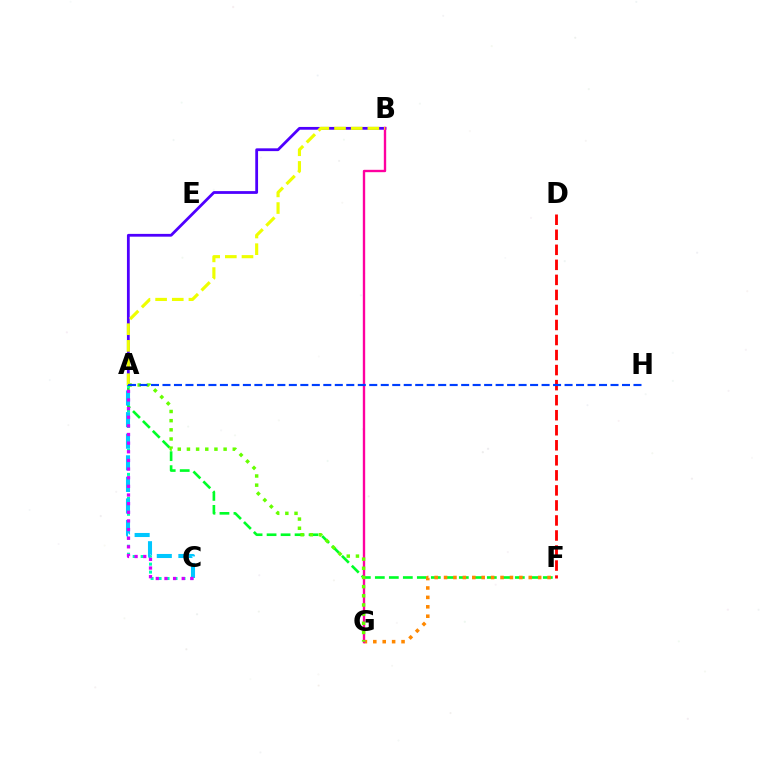{('A', 'F'): [{'color': '#00ff27', 'line_style': 'dashed', 'thickness': 1.9}], ('A', 'B'): [{'color': '#4f00ff', 'line_style': 'solid', 'thickness': 2.01}, {'color': '#eeff00', 'line_style': 'dashed', 'thickness': 2.26}], ('F', 'G'): [{'color': '#ff8800', 'line_style': 'dotted', 'thickness': 2.56}], ('D', 'F'): [{'color': '#ff0000', 'line_style': 'dashed', 'thickness': 2.04}], ('A', 'C'): [{'color': '#00ffaf', 'line_style': 'dotted', 'thickness': 2.17}, {'color': '#00c7ff', 'line_style': 'dashed', 'thickness': 2.93}, {'color': '#d600ff', 'line_style': 'dotted', 'thickness': 2.35}], ('B', 'G'): [{'color': '#ff00a0', 'line_style': 'solid', 'thickness': 1.71}], ('A', 'G'): [{'color': '#66ff00', 'line_style': 'dotted', 'thickness': 2.49}], ('A', 'H'): [{'color': '#003fff', 'line_style': 'dashed', 'thickness': 1.56}]}